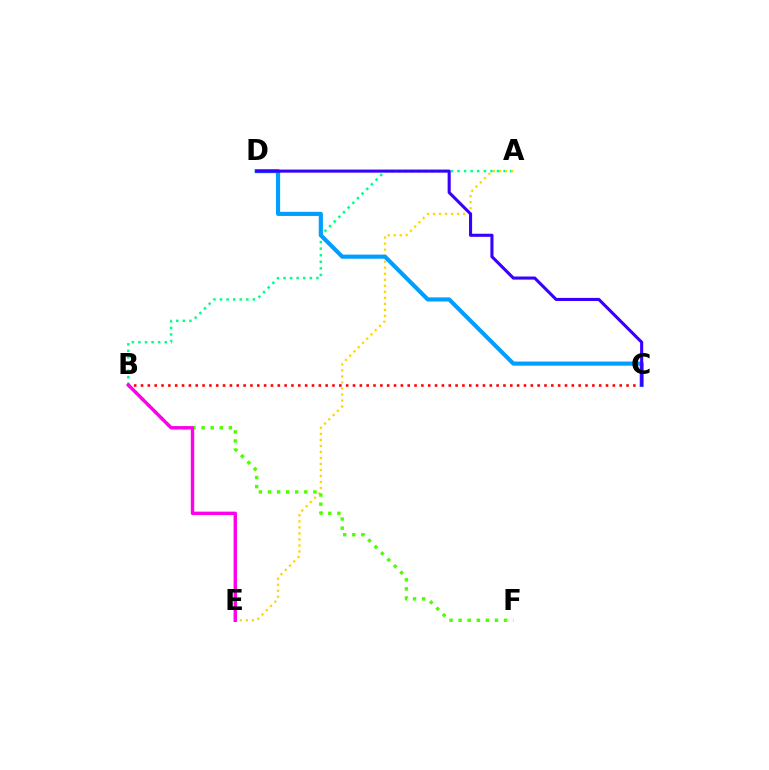{('A', 'B'): [{'color': '#00ff86', 'line_style': 'dotted', 'thickness': 1.79}], ('A', 'E'): [{'color': '#ffd500', 'line_style': 'dotted', 'thickness': 1.64}], ('B', 'C'): [{'color': '#ff0000', 'line_style': 'dotted', 'thickness': 1.86}], ('B', 'F'): [{'color': '#4fff00', 'line_style': 'dotted', 'thickness': 2.47}], ('C', 'D'): [{'color': '#009eff', 'line_style': 'solid', 'thickness': 2.97}, {'color': '#3700ff', 'line_style': 'solid', 'thickness': 2.22}], ('B', 'E'): [{'color': '#ff00ed', 'line_style': 'solid', 'thickness': 2.45}]}